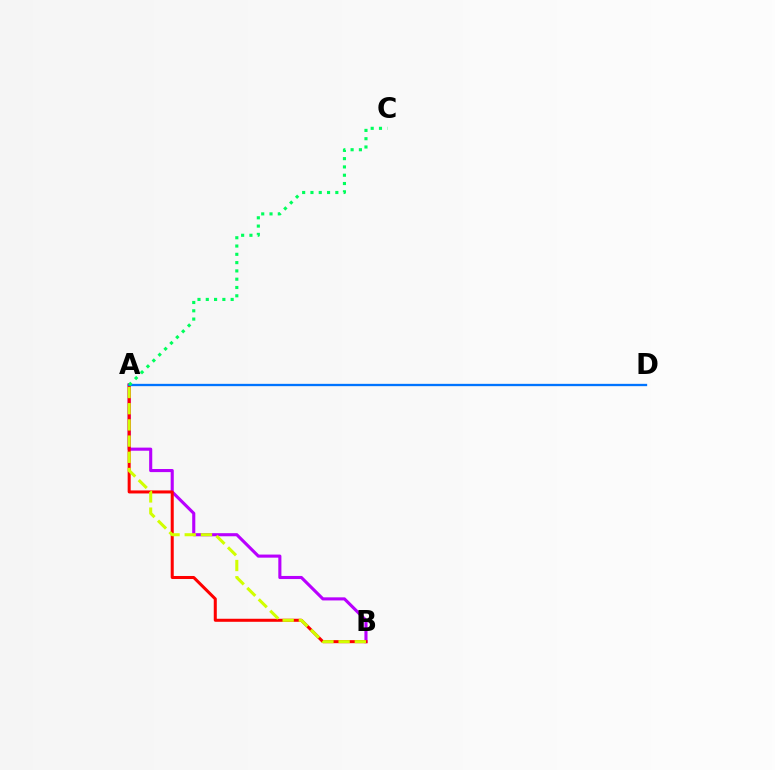{('A', 'B'): [{'color': '#b900ff', 'line_style': 'solid', 'thickness': 2.23}, {'color': '#ff0000', 'line_style': 'solid', 'thickness': 2.18}, {'color': '#d1ff00', 'line_style': 'dashed', 'thickness': 2.2}], ('A', 'D'): [{'color': '#0074ff', 'line_style': 'solid', 'thickness': 1.67}], ('A', 'C'): [{'color': '#00ff5c', 'line_style': 'dotted', 'thickness': 2.25}]}